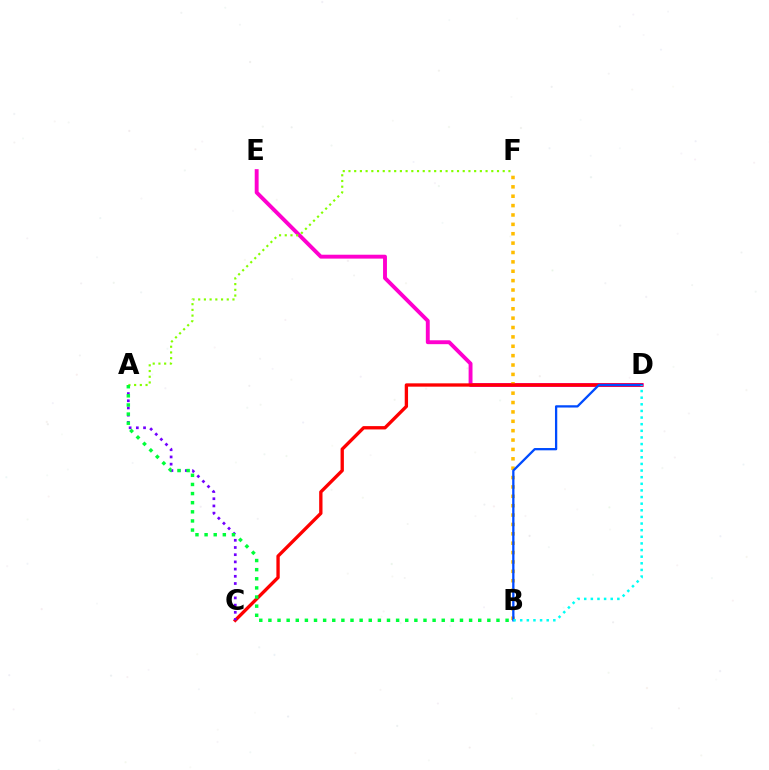{('D', 'E'): [{'color': '#ff00cf', 'line_style': 'solid', 'thickness': 2.8}], ('B', 'F'): [{'color': '#ffbd00', 'line_style': 'dotted', 'thickness': 2.55}], ('C', 'D'): [{'color': '#ff0000', 'line_style': 'solid', 'thickness': 2.4}], ('A', 'C'): [{'color': '#7200ff', 'line_style': 'dotted', 'thickness': 1.96}], ('A', 'F'): [{'color': '#84ff00', 'line_style': 'dotted', 'thickness': 1.55}], ('B', 'D'): [{'color': '#004bff', 'line_style': 'solid', 'thickness': 1.65}, {'color': '#00fff6', 'line_style': 'dotted', 'thickness': 1.8}], ('A', 'B'): [{'color': '#00ff39', 'line_style': 'dotted', 'thickness': 2.48}]}